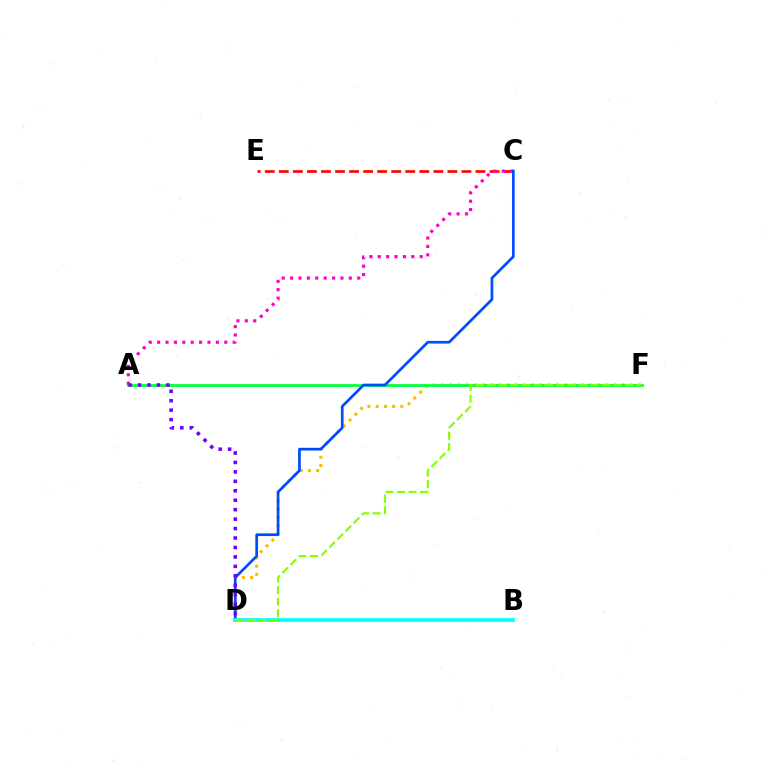{('C', 'E'): [{'color': '#ff0000', 'line_style': 'dashed', 'thickness': 1.91}], ('D', 'F'): [{'color': '#ffbd00', 'line_style': 'dotted', 'thickness': 2.23}, {'color': '#84ff00', 'line_style': 'dashed', 'thickness': 1.56}], ('A', 'F'): [{'color': '#00ff39', 'line_style': 'solid', 'thickness': 1.97}], ('A', 'C'): [{'color': '#ff00cf', 'line_style': 'dotted', 'thickness': 2.28}], ('C', 'D'): [{'color': '#004bff', 'line_style': 'solid', 'thickness': 1.94}], ('B', 'D'): [{'color': '#00fff6', 'line_style': 'solid', 'thickness': 2.62}], ('A', 'D'): [{'color': '#7200ff', 'line_style': 'dotted', 'thickness': 2.57}]}